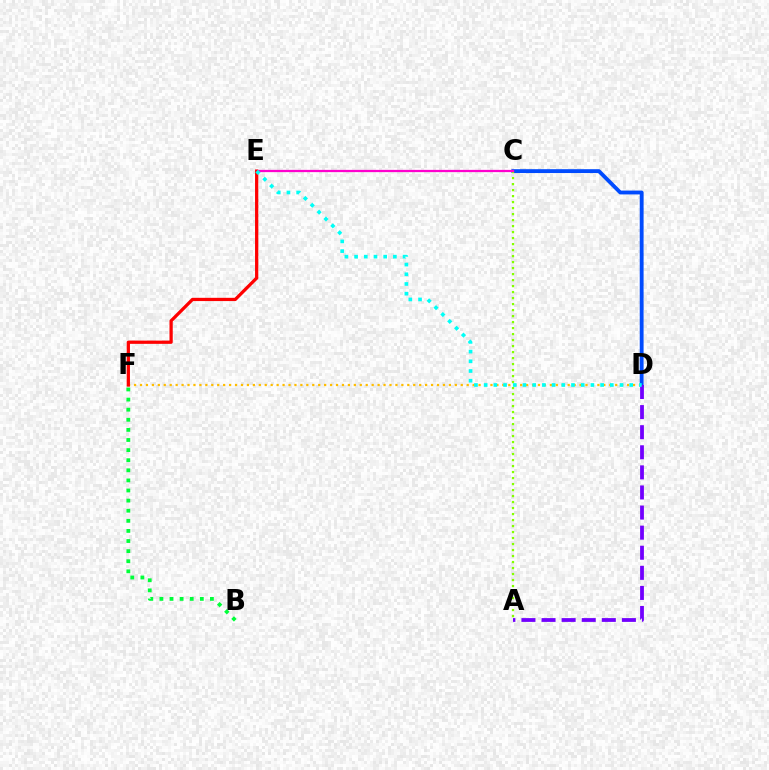{('C', 'D'): [{'color': '#004bff', 'line_style': 'solid', 'thickness': 2.77}], ('A', 'D'): [{'color': '#7200ff', 'line_style': 'dashed', 'thickness': 2.73}], ('B', 'F'): [{'color': '#00ff39', 'line_style': 'dotted', 'thickness': 2.75}], ('A', 'C'): [{'color': '#84ff00', 'line_style': 'dotted', 'thickness': 1.63}], ('C', 'E'): [{'color': '#ff00cf', 'line_style': 'solid', 'thickness': 1.62}], ('D', 'F'): [{'color': '#ffbd00', 'line_style': 'dotted', 'thickness': 1.61}], ('E', 'F'): [{'color': '#ff0000', 'line_style': 'solid', 'thickness': 2.34}], ('D', 'E'): [{'color': '#00fff6', 'line_style': 'dotted', 'thickness': 2.64}]}